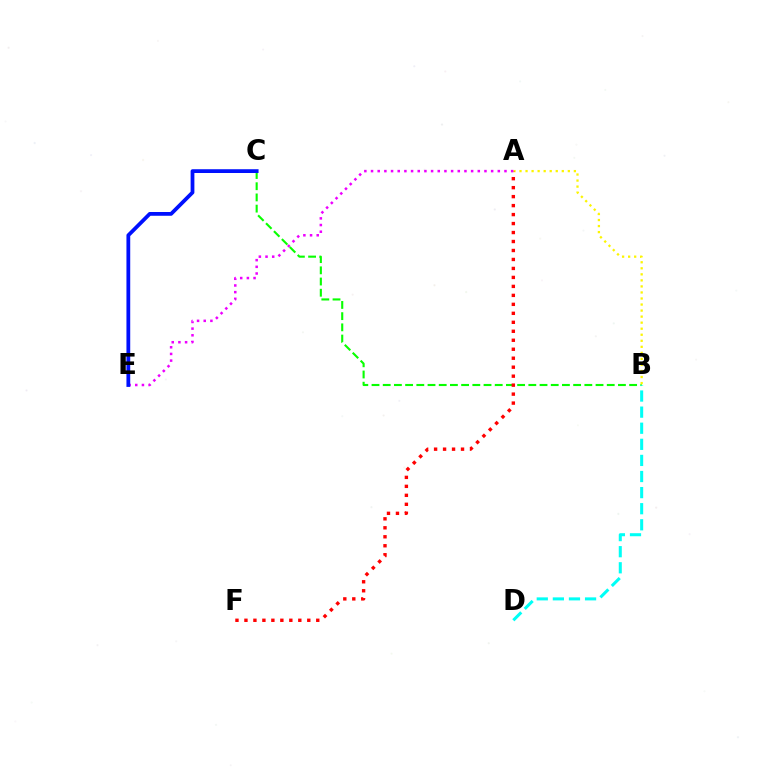{('B', 'C'): [{'color': '#08ff00', 'line_style': 'dashed', 'thickness': 1.52}], ('A', 'B'): [{'color': '#fcf500', 'line_style': 'dotted', 'thickness': 1.64}], ('A', 'F'): [{'color': '#ff0000', 'line_style': 'dotted', 'thickness': 2.44}], ('A', 'E'): [{'color': '#ee00ff', 'line_style': 'dotted', 'thickness': 1.81}], ('C', 'E'): [{'color': '#0010ff', 'line_style': 'solid', 'thickness': 2.72}], ('B', 'D'): [{'color': '#00fff6', 'line_style': 'dashed', 'thickness': 2.19}]}